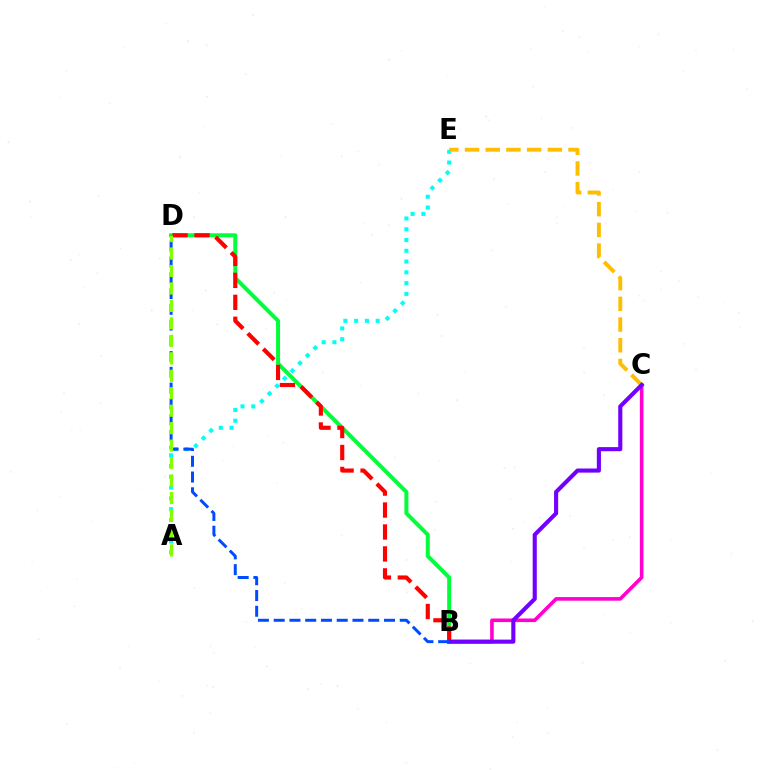{('B', 'D'): [{'color': '#00ff39', 'line_style': 'solid', 'thickness': 2.87}, {'color': '#ff0000', 'line_style': 'dashed', 'thickness': 2.98}, {'color': '#004bff', 'line_style': 'dashed', 'thickness': 2.14}], ('A', 'E'): [{'color': '#00fff6', 'line_style': 'dotted', 'thickness': 2.93}], ('B', 'C'): [{'color': '#ff00cf', 'line_style': 'solid', 'thickness': 2.6}, {'color': '#7200ff', 'line_style': 'solid', 'thickness': 2.96}], ('C', 'E'): [{'color': '#ffbd00', 'line_style': 'dashed', 'thickness': 2.81}], ('A', 'D'): [{'color': '#84ff00', 'line_style': 'dashed', 'thickness': 2.37}]}